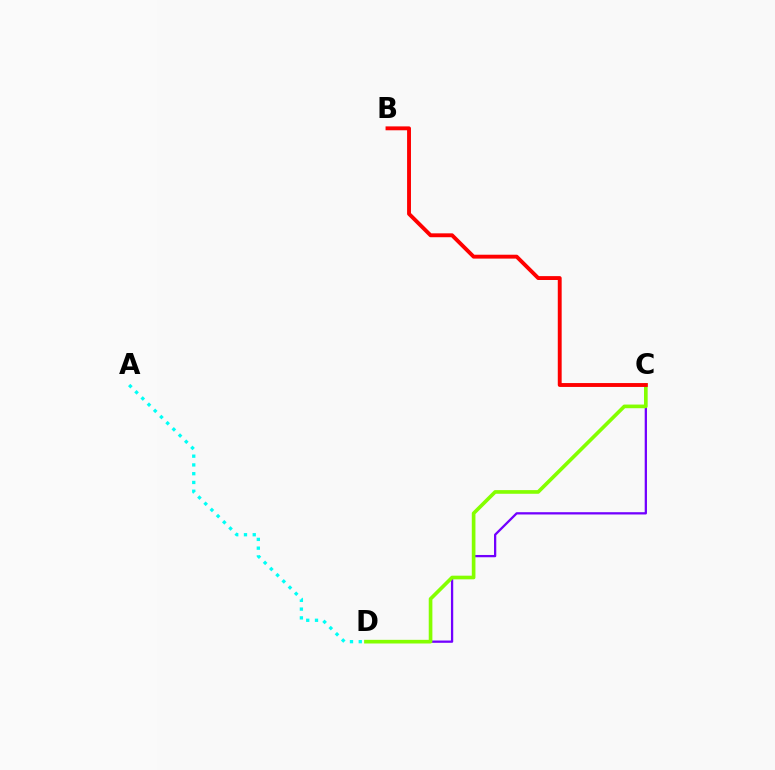{('C', 'D'): [{'color': '#7200ff', 'line_style': 'solid', 'thickness': 1.64}, {'color': '#84ff00', 'line_style': 'solid', 'thickness': 2.63}], ('B', 'C'): [{'color': '#ff0000', 'line_style': 'solid', 'thickness': 2.8}], ('A', 'D'): [{'color': '#00fff6', 'line_style': 'dotted', 'thickness': 2.38}]}